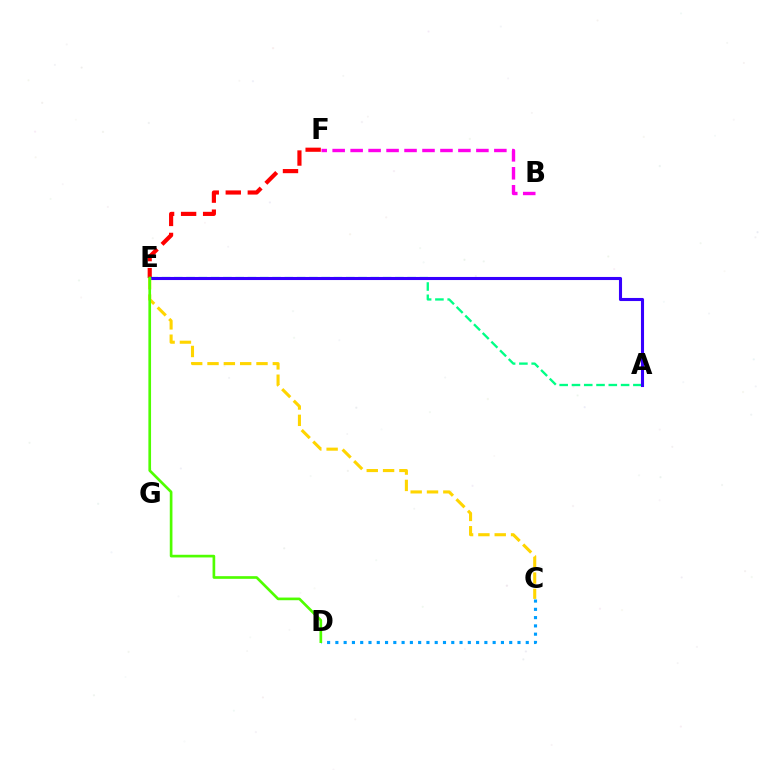{('C', 'D'): [{'color': '#009eff', 'line_style': 'dotted', 'thickness': 2.25}], ('A', 'E'): [{'color': '#00ff86', 'line_style': 'dashed', 'thickness': 1.67}, {'color': '#3700ff', 'line_style': 'solid', 'thickness': 2.22}], ('E', 'F'): [{'color': '#ff0000', 'line_style': 'dashed', 'thickness': 2.99}], ('C', 'E'): [{'color': '#ffd500', 'line_style': 'dashed', 'thickness': 2.22}], ('D', 'E'): [{'color': '#4fff00', 'line_style': 'solid', 'thickness': 1.92}], ('B', 'F'): [{'color': '#ff00ed', 'line_style': 'dashed', 'thickness': 2.44}]}